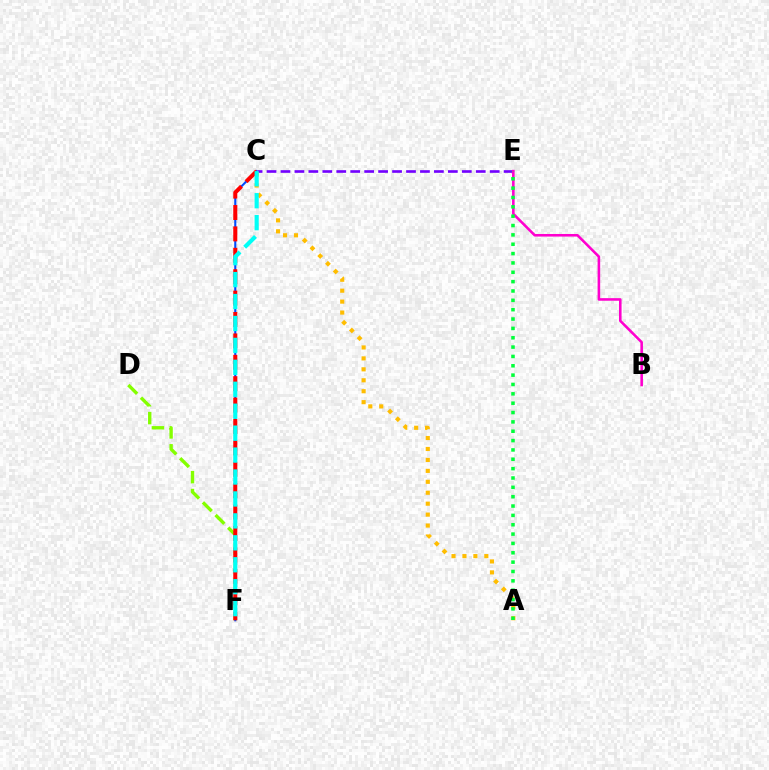{('C', 'E'): [{'color': '#7200ff', 'line_style': 'dashed', 'thickness': 1.89}], ('B', 'E'): [{'color': '#ff00cf', 'line_style': 'solid', 'thickness': 1.86}], ('D', 'F'): [{'color': '#84ff00', 'line_style': 'dashed', 'thickness': 2.43}], ('A', 'C'): [{'color': '#ffbd00', 'line_style': 'dotted', 'thickness': 2.97}], ('A', 'E'): [{'color': '#00ff39', 'line_style': 'dotted', 'thickness': 2.54}], ('C', 'F'): [{'color': '#004bff', 'line_style': 'solid', 'thickness': 1.5}, {'color': '#ff0000', 'line_style': 'dashed', 'thickness': 2.91}, {'color': '#00fff6', 'line_style': 'dashed', 'thickness': 2.98}]}